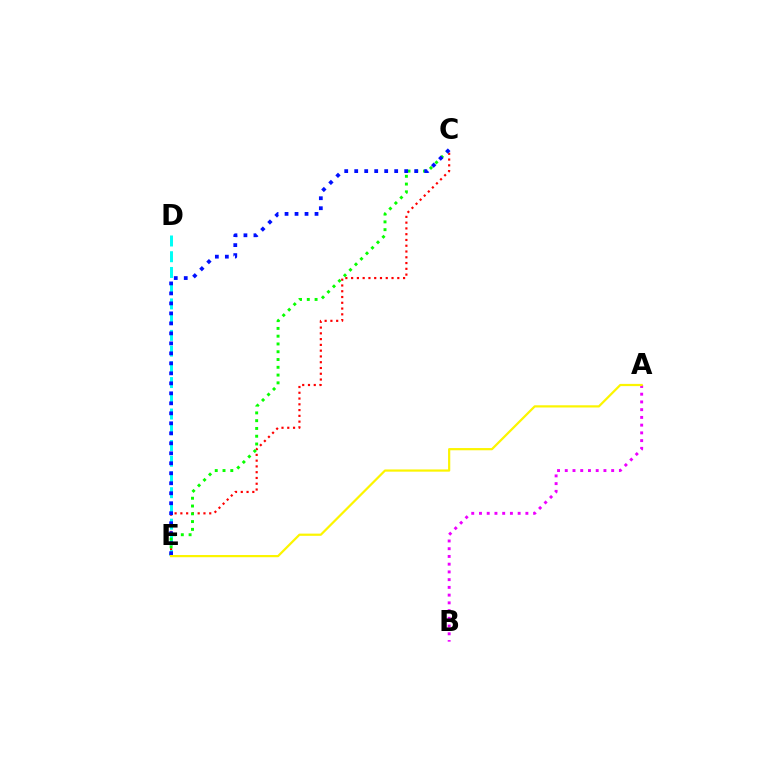{('C', 'E'): [{'color': '#ff0000', 'line_style': 'dotted', 'thickness': 1.57}, {'color': '#08ff00', 'line_style': 'dotted', 'thickness': 2.11}, {'color': '#0010ff', 'line_style': 'dotted', 'thickness': 2.71}], ('D', 'E'): [{'color': '#00fff6', 'line_style': 'dashed', 'thickness': 2.14}], ('A', 'B'): [{'color': '#ee00ff', 'line_style': 'dotted', 'thickness': 2.1}], ('A', 'E'): [{'color': '#fcf500', 'line_style': 'solid', 'thickness': 1.59}]}